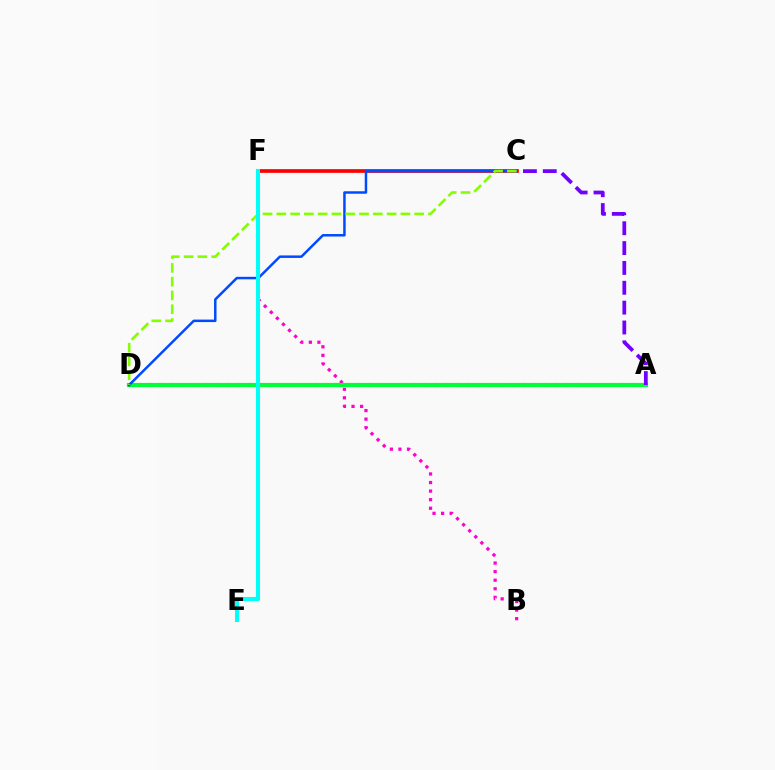{('B', 'F'): [{'color': '#ff00cf', 'line_style': 'dotted', 'thickness': 2.33}], ('A', 'D'): [{'color': '#ffbd00', 'line_style': 'dotted', 'thickness': 2.98}, {'color': '#00ff39', 'line_style': 'solid', 'thickness': 3.0}], ('C', 'F'): [{'color': '#ff0000', 'line_style': 'solid', 'thickness': 2.66}], ('A', 'C'): [{'color': '#7200ff', 'line_style': 'dashed', 'thickness': 2.7}], ('C', 'D'): [{'color': '#004bff', 'line_style': 'solid', 'thickness': 1.79}, {'color': '#84ff00', 'line_style': 'dashed', 'thickness': 1.87}], ('E', 'F'): [{'color': '#00fff6', 'line_style': 'solid', 'thickness': 2.92}]}